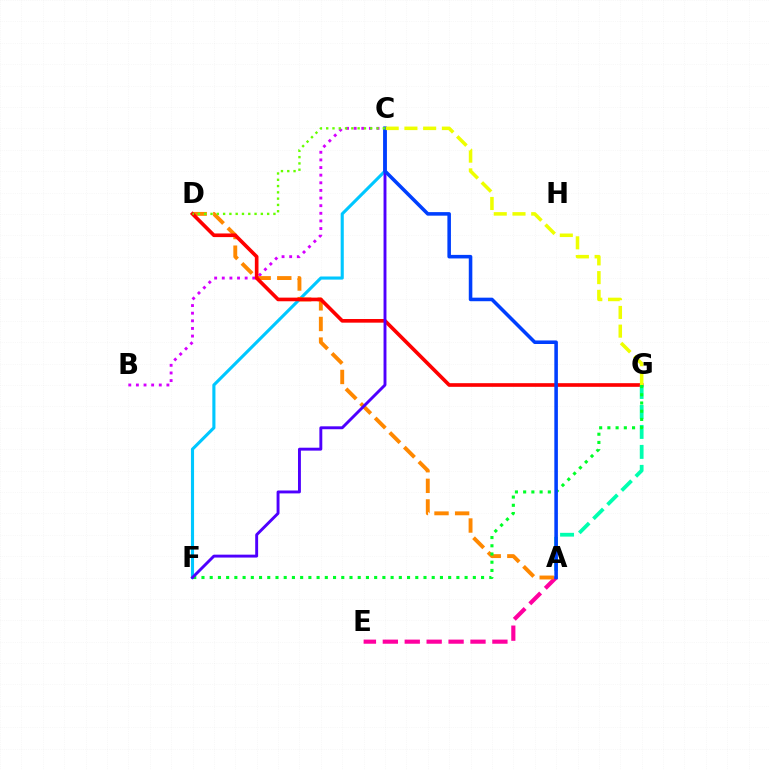{('C', 'F'): [{'color': '#00c7ff', 'line_style': 'solid', 'thickness': 2.24}, {'color': '#4f00ff', 'line_style': 'solid', 'thickness': 2.09}], ('B', 'C'): [{'color': '#d600ff', 'line_style': 'dotted', 'thickness': 2.07}], ('A', 'E'): [{'color': '#ff00a0', 'line_style': 'dashed', 'thickness': 2.98}], ('A', 'D'): [{'color': '#ff8800', 'line_style': 'dashed', 'thickness': 2.8}], ('D', 'G'): [{'color': '#ff0000', 'line_style': 'solid', 'thickness': 2.62}], ('A', 'G'): [{'color': '#00ffaf', 'line_style': 'dashed', 'thickness': 2.71}], ('F', 'G'): [{'color': '#00ff27', 'line_style': 'dotted', 'thickness': 2.23}], ('A', 'C'): [{'color': '#003fff', 'line_style': 'solid', 'thickness': 2.56}], ('C', 'D'): [{'color': '#66ff00', 'line_style': 'dotted', 'thickness': 1.71}], ('C', 'G'): [{'color': '#eeff00', 'line_style': 'dashed', 'thickness': 2.54}]}